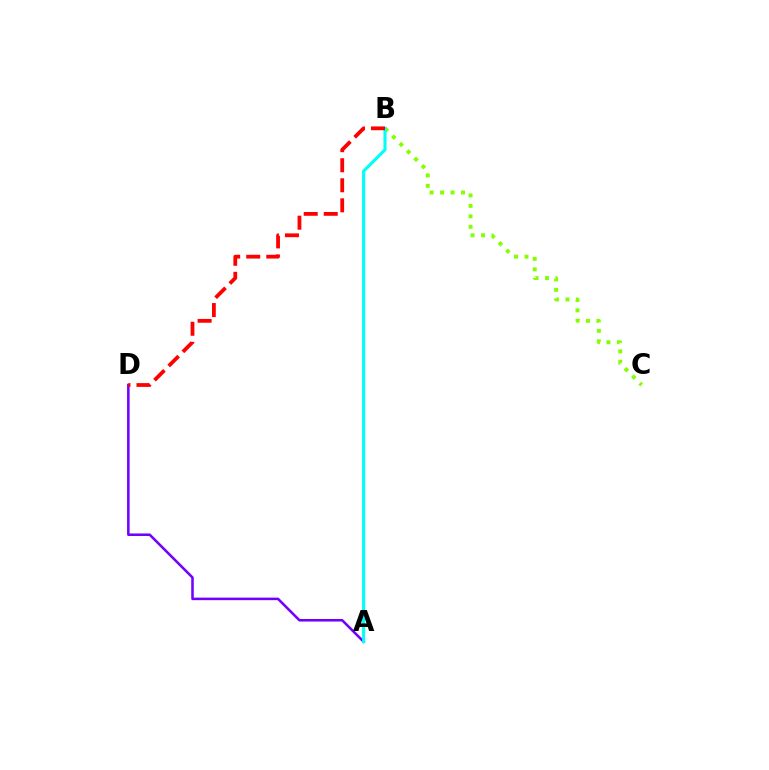{('B', 'C'): [{'color': '#84ff00', 'line_style': 'dotted', 'thickness': 2.84}], ('A', 'D'): [{'color': '#7200ff', 'line_style': 'solid', 'thickness': 1.83}], ('A', 'B'): [{'color': '#00fff6', 'line_style': 'solid', 'thickness': 2.24}], ('B', 'D'): [{'color': '#ff0000', 'line_style': 'dashed', 'thickness': 2.72}]}